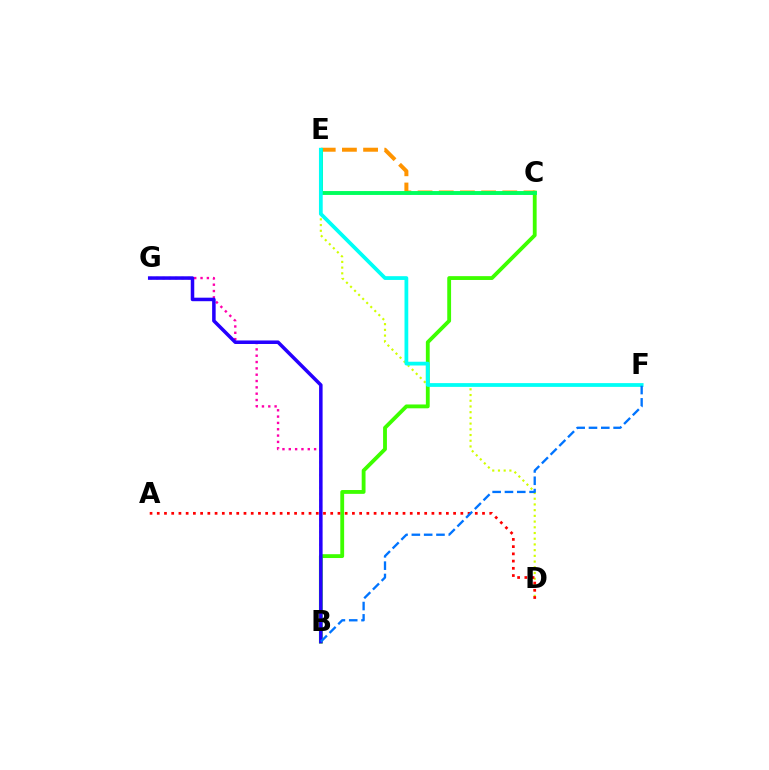{('B', 'G'): [{'color': '#ff00ac', 'line_style': 'dotted', 'thickness': 1.72}, {'color': '#2500ff', 'line_style': 'solid', 'thickness': 2.54}], ('D', 'E'): [{'color': '#d1ff00', 'line_style': 'dotted', 'thickness': 1.55}], ('C', 'E'): [{'color': '#b900ff', 'line_style': 'dotted', 'thickness': 1.56}, {'color': '#ff9400', 'line_style': 'dashed', 'thickness': 2.88}, {'color': '#00ff5c', 'line_style': 'solid', 'thickness': 2.79}], ('B', 'C'): [{'color': '#3dff00', 'line_style': 'solid', 'thickness': 2.76}], ('A', 'D'): [{'color': '#ff0000', 'line_style': 'dotted', 'thickness': 1.96}], ('E', 'F'): [{'color': '#00fff6', 'line_style': 'solid', 'thickness': 2.71}], ('B', 'F'): [{'color': '#0074ff', 'line_style': 'dashed', 'thickness': 1.67}]}